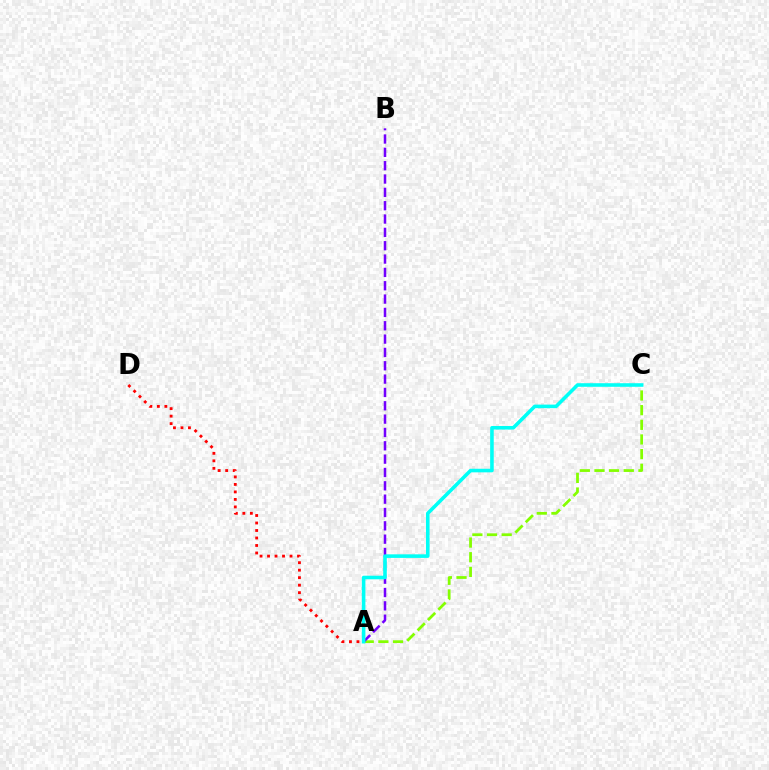{('A', 'C'): [{'color': '#84ff00', 'line_style': 'dashed', 'thickness': 1.99}, {'color': '#00fff6', 'line_style': 'solid', 'thickness': 2.57}], ('A', 'B'): [{'color': '#7200ff', 'line_style': 'dashed', 'thickness': 1.81}], ('A', 'D'): [{'color': '#ff0000', 'line_style': 'dotted', 'thickness': 2.04}]}